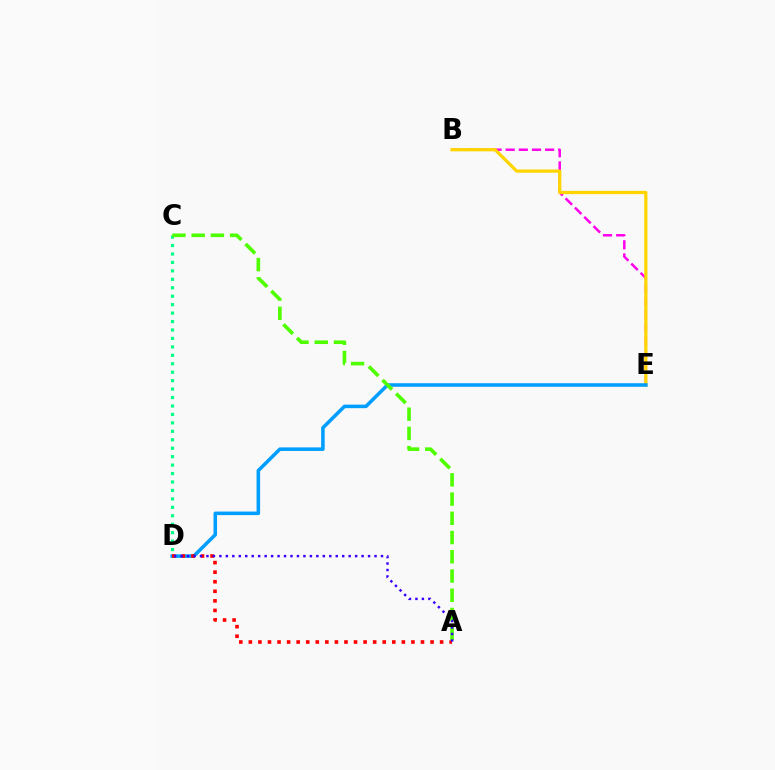{('B', 'E'): [{'color': '#ff00ed', 'line_style': 'dashed', 'thickness': 1.79}, {'color': '#ffd500', 'line_style': 'solid', 'thickness': 2.34}], ('D', 'E'): [{'color': '#009eff', 'line_style': 'solid', 'thickness': 2.55}], ('A', 'D'): [{'color': '#ff0000', 'line_style': 'dotted', 'thickness': 2.6}, {'color': '#3700ff', 'line_style': 'dotted', 'thickness': 1.76}], ('C', 'D'): [{'color': '#00ff86', 'line_style': 'dotted', 'thickness': 2.29}], ('A', 'C'): [{'color': '#4fff00', 'line_style': 'dashed', 'thickness': 2.61}]}